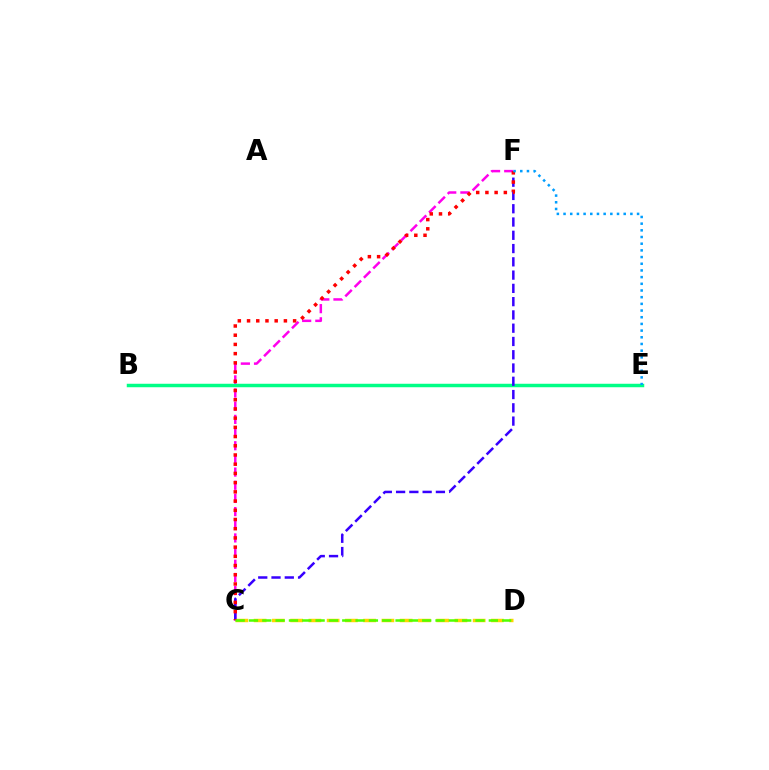{('C', 'F'): [{'color': '#ff00ed', 'line_style': 'dashed', 'thickness': 1.79}, {'color': '#3700ff', 'line_style': 'dashed', 'thickness': 1.8}, {'color': '#ff0000', 'line_style': 'dotted', 'thickness': 2.5}], ('B', 'E'): [{'color': '#00ff86', 'line_style': 'solid', 'thickness': 2.5}], ('C', 'D'): [{'color': '#ffd500', 'line_style': 'dashed', 'thickness': 2.48}, {'color': '#4fff00', 'line_style': 'dashed', 'thickness': 1.81}], ('E', 'F'): [{'color': '#009eff', 'line_style': 'dotted', 'thickness': 1.82}]}